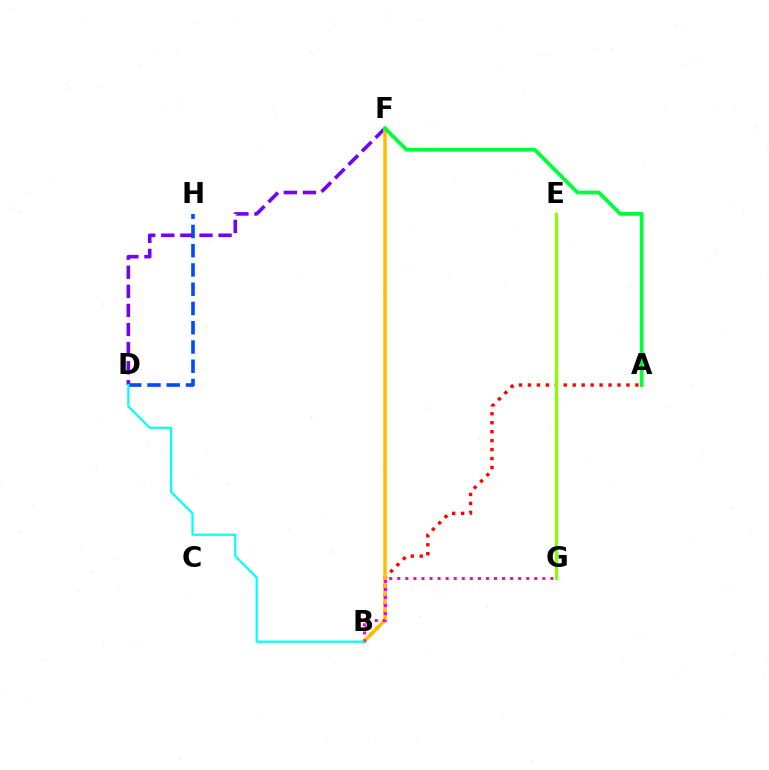{('A', 'B'): [{'color': '#ff0000', 'line_style': 'dotted', 'thickness': 2.43}], ('D', 'F'): [{'color': '#7200ff', 'line_style': 'dashed', 'thickness': 2.59}], ('B', 'F'): [{'color': '#ffbd00', 'line_style': 'solid', 'thickness': 2.53}], ('A', 'F'): [{'color': '#00ff39', 'line_style': 'solid', 'thickness': 2.74}], ('B', 'G'): [{'color': '#ff00cf', 'line_style': 'dotted', 'thickness': 2.19}], ('D', 'H'): [{'color': '#004bff', 'line_style': 'dashed', 'thickness': 2.62}], ('E', 'G'): [{'color': '#84ff00', 'line_style': 'solid', 'thickness': 2.33}], ('B', 'D'): [{'color': '#00fff6', 'line_style': 'solid', 'thickness': 1.58}]}